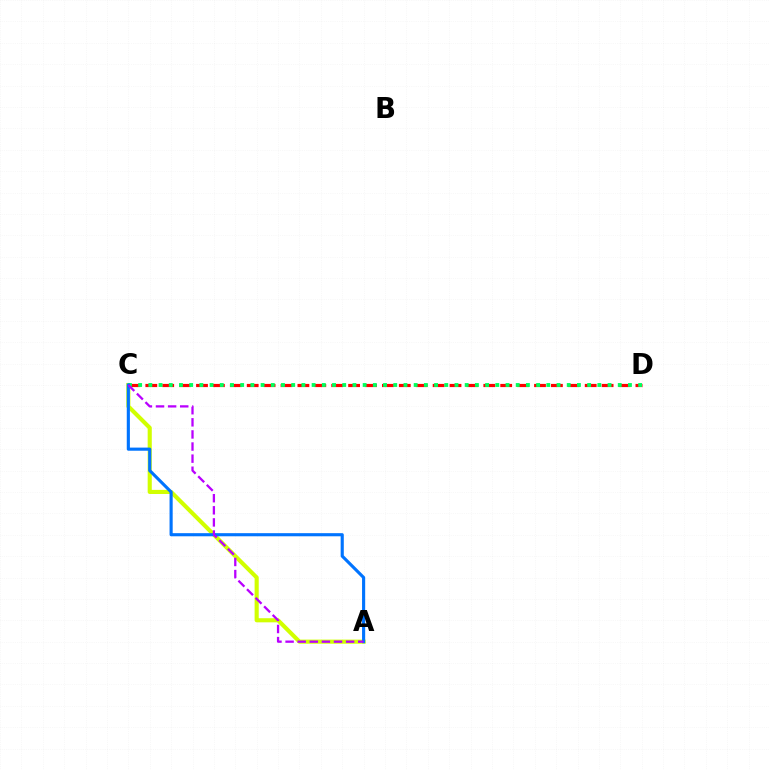{('C', 'D'): [{'color': '#ff0000', 'line_style': 'dashed', 'thickness': 2.3}, {'color': '#00ff5c', 'line_style': 'dotted', 'thickness': 2.77}], ('A', 'C'): [{'color': '#d1ff00', 'line_style': 'solid', 'thickness': 2.96}, {'color': '#0074ff', 'line_style': 'solid', 'thickness': 2.25}, {'color': '#b900ff', 'line_style': 'dashed', 'thickness': 1.64}]}